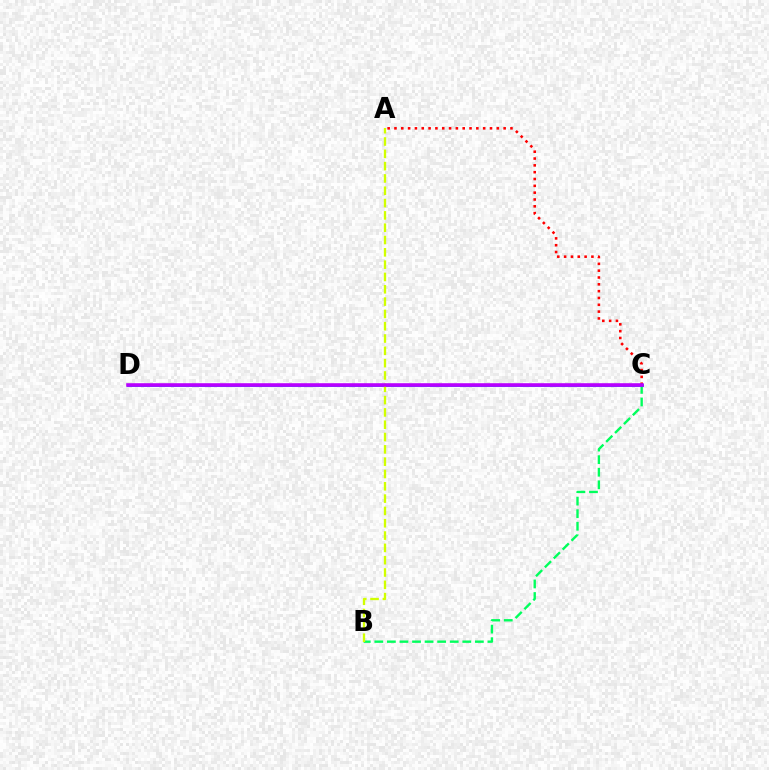{('B', 'C'): [{'color': '#00ff5c', 'line_style': 'dashed', 'thickness': 1.71}], ('A', 'C'): [{'color': '#ff0000', 'line_style': 'dotted', 'thickness': 1.85}], ('C', 'D'): [{'color': '#0074ff', 'line_style': 'solid', 'thickness': 2.01}, {'color': '#b900ff', 'line_style': 'solid', 'thickness': 2.58}], ('A', 'B'): [{'color': '#d1ff00', 'line_style': 'dashed', 'thickness': 1.67}]}